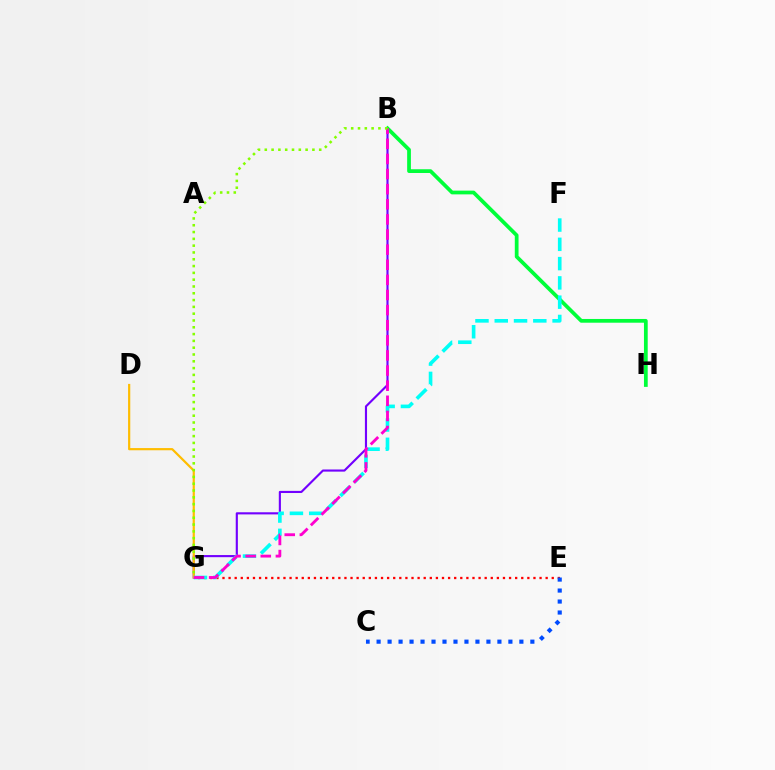{('E', 'G'): [{'color': '#ff0000', 'line_style': 'dotted', 'thickness': 1.66}], ('B', 'G'): [{'color': '#7200ff', 'line_style': 'solid', 'thickness': 1.54}, {'color': '#ff00cf', 'line_style': 'dashed', 'thickness': 2.05}, {'color': '#84ff00', 'line_style': 'dotted', 'thickness': 1.85}], ('D', 'G'): [{'color': '#ffbd00', 'line_style': 'solid', 'thickness': 1.59}], ('B', 'H'): [{'color': '#00ff39', 'line_style': 'solid', 'thickness': 2.7}], ('F', 'G'): [{'color': '#00fff6', 'line_style': 'dashed', 'thickness': 2.62}], ('C', 'E'): [{'color': '#004bff', 'line_style': 'dotted', 'thickness': 2.98}]}